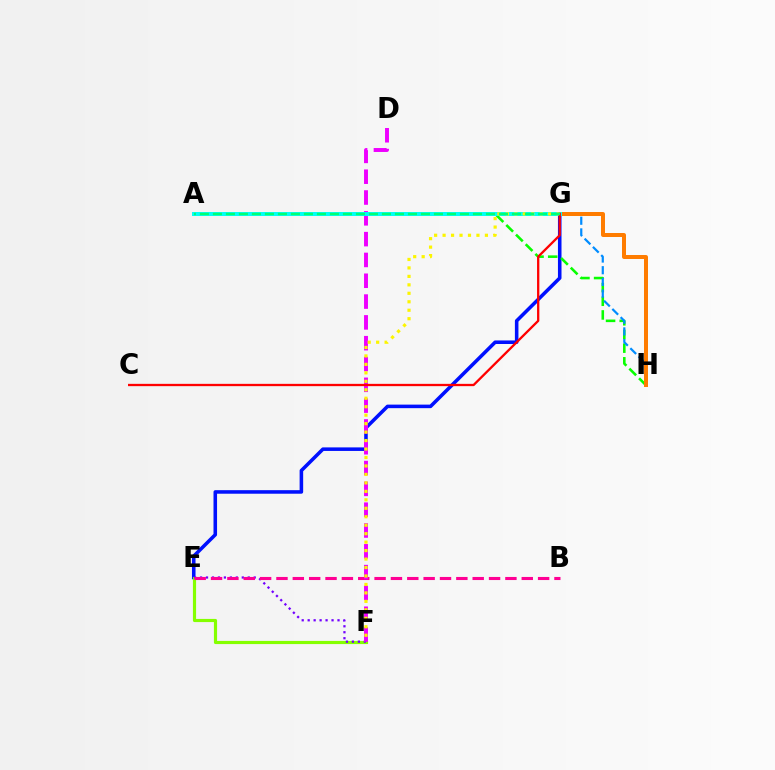{('E', 'G'): [{'color': '#0010ff', 'line_style': 'solid', 'thickness': 2.56}], ('E', 'F'): [{'color': '#84ff00', 'line_style': 'solid', 'thickness': 2.27}, {'color': '#7200ff', 'line_style': 'dotted', 'thickness': 1.62}], ('B', 'E'): [{'color': '#ff0094', 'line_style': 'dashed', 'thickness': 2.22}], ('A', 'H'): [{'color': '#08ff00', 'line_style': 'dashed', 'thickness': 1.86}], ('D', 'F'): [{'color': '#ee00ff', 'line_style': 'dashed', 'thickness': 2.83}], ('G', 'H'): [{'color': '#008cff', 'line_style': 'dashed', 'thickness': 1.59}, {'color': '#ff7c00', 'line_style': 'solid', 'thickness': 2.87}], ('A', 'G'): [{'color': '#00fff6', 'line_style': 'solid', 'thickness': 2.84}, {'color': '#00ff74', 'line_style': 'dashed', 'thickness': 1.77}], ('F', 'G'): [{'color': '#fcf500', 'line_style': 'dotted', 'thickness': 2.3}], ('C', 'G'): [{'color': '#ff0000', 'line_style': 'solid', 'thickness': 1.65}]}